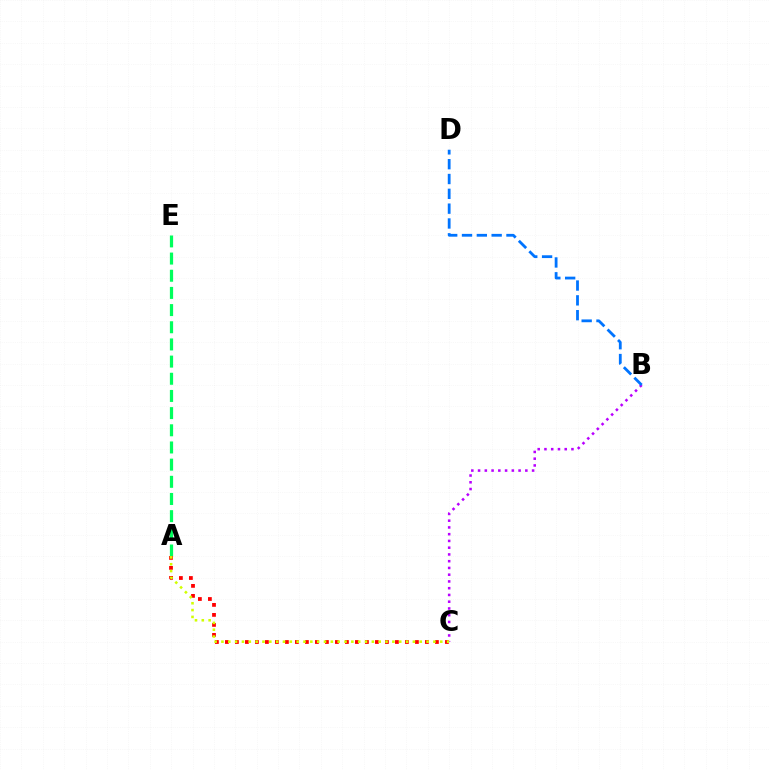{('A', 'E'): [{'color': '#00ff5c', 'line_style': 'dashed', 'thickness': 2.33}], ('A', 'C'): [{'color': '#ff0000', 'line_style': 'dotted', 'thickness': 2.72}, {'color': '#d1ff00', 'line_style': 'dotted', 'thickness': 1.86}], ('B', 'C'): [{'color': '#b900ff', 'line_style': 'dotted', 'thickness': 1.83}], ('B', 'D'): [{'color': '#0074ff', 'line_style': 'dashed', 'thickness': 2.01}]}